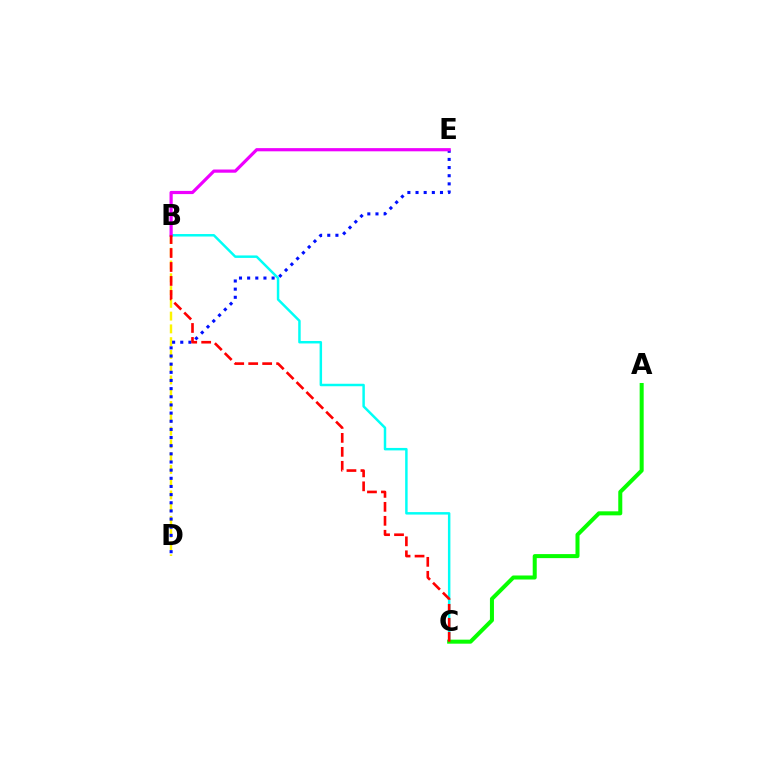{('B', 'C'): [{'color': '#00fff6', 'line_style': 'solid', 'thickness': 1.78}, {'color': '#ff0000', 'line_style': 'dashed', 'thickness': 1.9}], ('B', 'D'): [{'color': '#fcf500', 'line_style': 'dashed', 'thickness': 1.74}], ('D', 'E'): [{'color': '#0010ff', 'line_style': 'dotted', 'thickness': 2.22}], ('A', 'C'): [{'color': '#08ff00', 'line_style': 'solid', 'thickness': 2.89}], ('B', 'E'): [{'color': '#ee00ff', 'line_style': 'solid', 'thickness': 2.3}]}